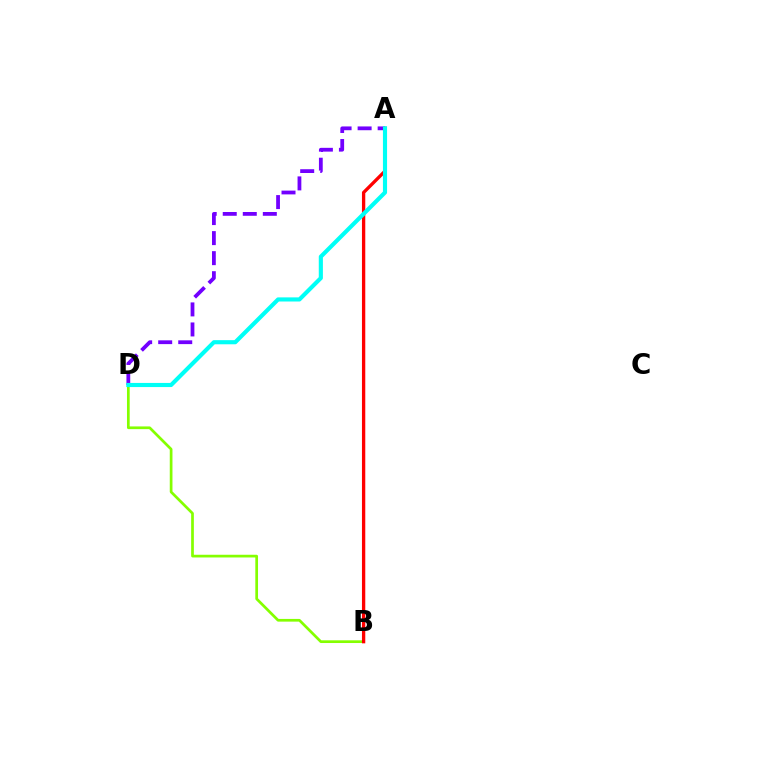{('B', 'D'): [{'color': '#84ff00', 'line_style': 'solid', 'thickness': 1.95}], ('A', 'B'): [{'color': '#ff0000', 'line_style': 'solid', 'thickness': 2.39}], ('A', 'D'): [{'color': '#7200ff', 'line_style': 'dashed', 'thickness': 2.72}, {'color': '#00fff6', 'line_style': 'solid', 'thickness': 2.97}]}